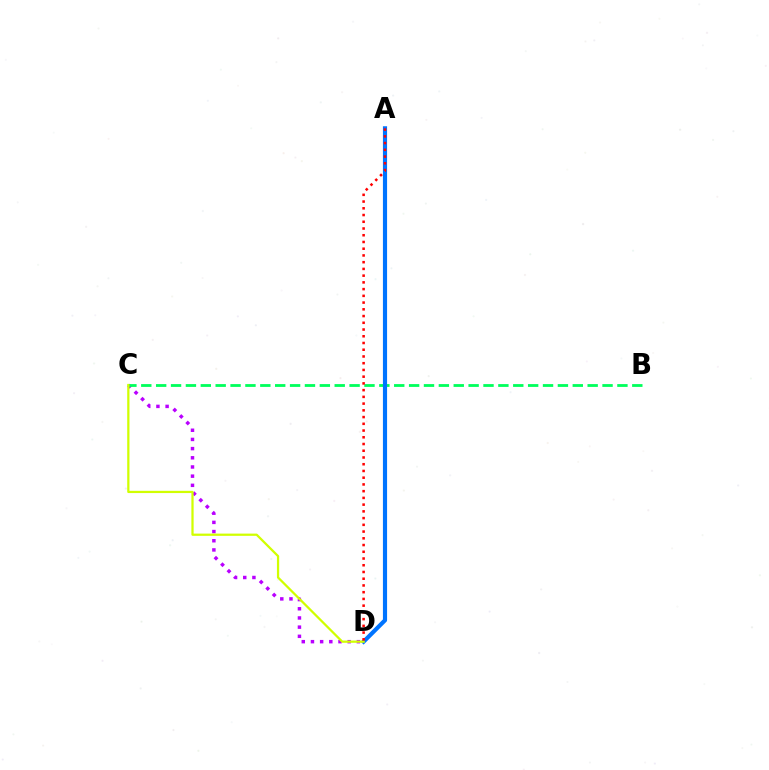{('C', 'D'): [{'color': '#b900ff', 'line_style': 'dotted', 'thickness': 2.49}, {'color': '#d1ff00', 'line_style': 'solid', 'thickness': 1.62}], ('B', 'C'): [{'color': '#00ff5c', 'line_style': 'dashed', 'thickness': 2.02}], ('A', 'D'): [{'color': '#0074ff', 'line_style': 'solid', 'thickness': 2.99}, {'color': '#ff0000', 'line_style': 'dotted', 'thickness': 1.83}]}